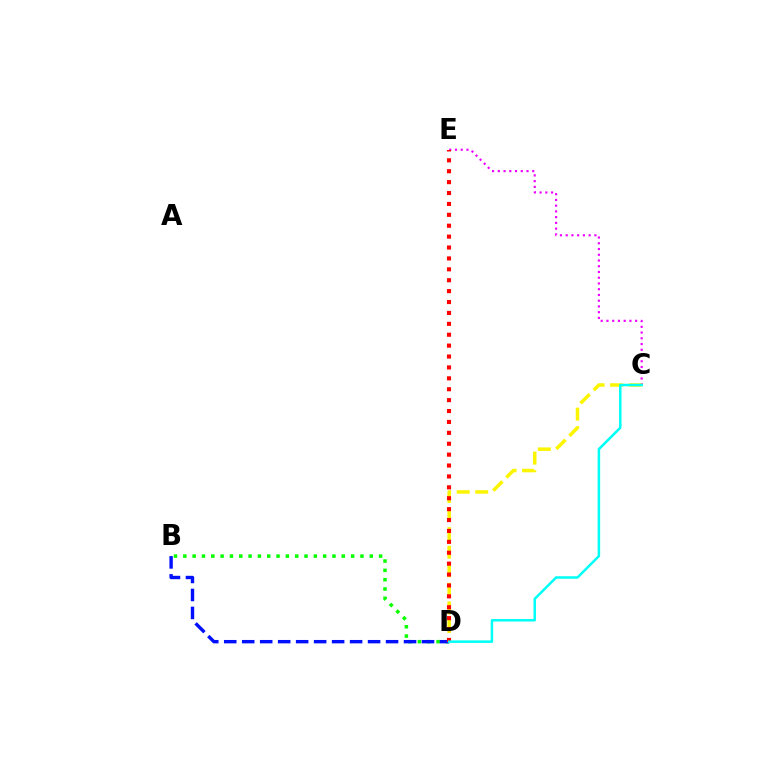{('B', 'D'): [{'color': '#08ff00', 'line_style': 'dotted', 'thickness': 2.53}, {'color': '#0010ff', 'line_style': 'dashed', 'thickness': 2.44}], ('C', 'E'): [{'color': '#ee00ff', 'line_style': 'dotted', 'thickness': 1.56}], ('C', 'D'): [{'color': '#fcf500', 'line_style': 'dashed', 'thickness': 2.52}, {'color': '#00fff6', 'line_style': 'solid', 'thickness': 1.8}], ('D', 'E'): [{'color': '#ff0000', 'line_style': 'dotted', 'thickness': 2.96}]}